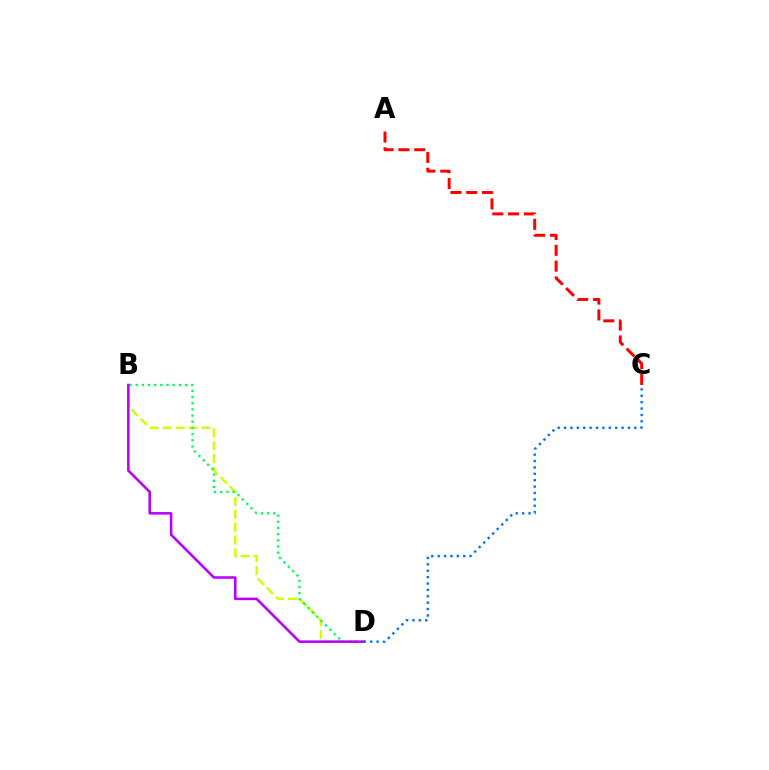{('B', 'D'): [{'color': '#d1ff00', 'line_style': 'dashed', 'thickness': 1.75}, {'color': '#00ff5c', 'line_style': 'dotted', 'thickness': 1.68}, {'color': '#b900ff', 'line_style': 'solid', 'thickness': 1.84}], ('A', 'C'): [{'color': '#ff0000', 'line_style': 'dashed', 'thickness': 2.15}], ('C', 'D'): [{'color': '#0074ff', 'line_style': 'dotted', 'thickness': 1.74}]}